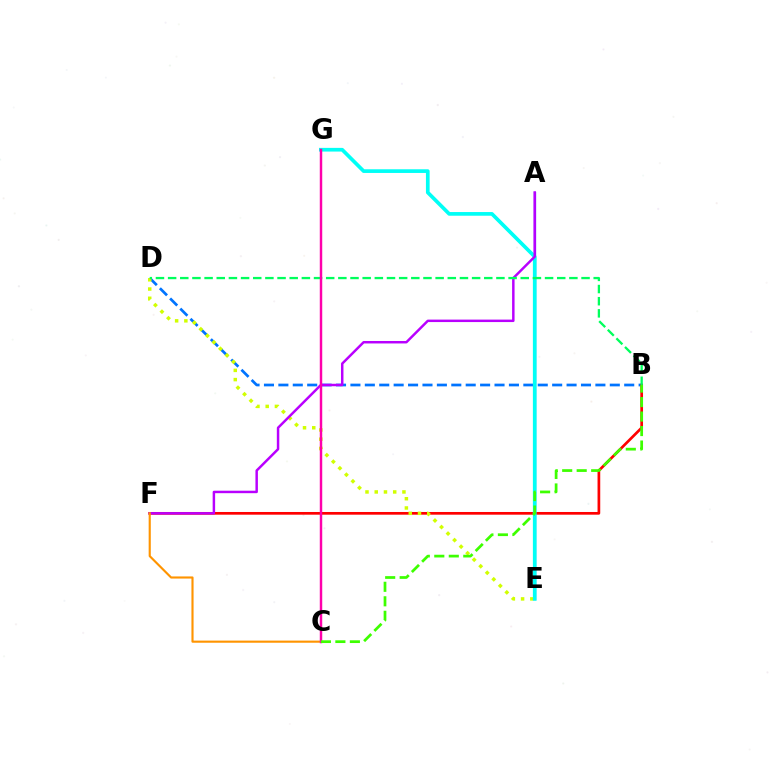{('A', 'E'): [{'color': '#2500ff', 'line_style': 'solid', 'thickness': 1.6}], ('B', 'D'): [{'color': '#0074ff', 'line_style': 'dashed', 'thickness': 1.96}, {'color': '#00ff5c', 'line_style': 'dashed', 'thickness': 1.65}], ('B', 'F'): [{'color': '#ff0000', 'line_style': 'solid', 'thickness': 1.94}], ('D', 'E'): [{'color': '#d1ff00', 'line_style': 'dotted', 'thickness': 2.51}], ('E', 'G'): [{'color': '#00fff6', 'line_style': 'solid', 'thickness': 2.65}], ('A', 'F'): [{'color': '#b900ff', 'line_style': 'solid', 'thickness': 1.78}], ('C', 'F'): [{'color': '#ff9400', 'line_style': 'solid', 'thickness': 1.54}], ('C', 'G'): [{'color': '#ff00ac', 'line_style': 'solid', 'thickness': 1.77}], ('B', 'C'): [{'color': '#3dff00', 'line_style': 'dashed', 'thickness': 1.97}]}